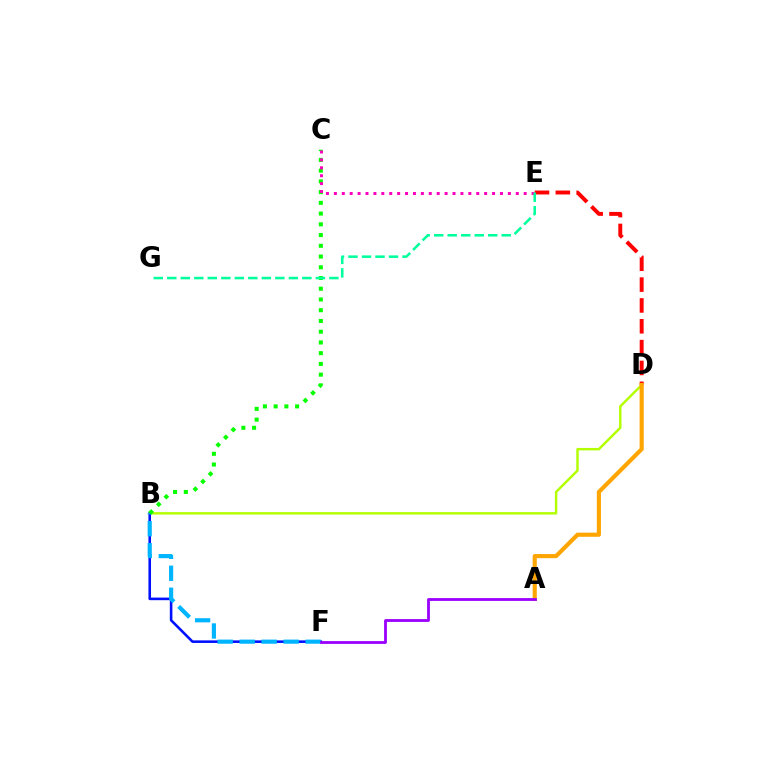{('D', 'E'): [{'color': '#ff0000', 'line_style': 'dashed', 'thickness': 2.83}], ('B', 'D'): [{'color': '#b3ff00', 'line_style': 'solid', 'thickness': 1.75}], ('B', 'F'): [{'color': '#0010ff', 'line_style': 'solid', 'thickness': 1.86}, {'color': '#00b5ff', 'line_style': 'dashed', 'thickness': 2.99}], ('B', 'C'): [{'color': '#08ff00', 'line_style': 'dotted', 'thickness': 2.92}], ('C', 'E'): [{'color': '#ff00bd', 'line_style': 'dotted', 'thickness': 2.15}], ('A', 'D'): [{'color': '#ffa500', 'line_style': 'solid', 'thickness': 2.98}], ('A', 'F'): [{'color': '#9b00ff', 'line_style': 'solid', 'thickness': 2.02}], ('E', 'G'): [{'color': '#00ff9d', 'line_style': 'dashed', 'thickness': 1.83}]}